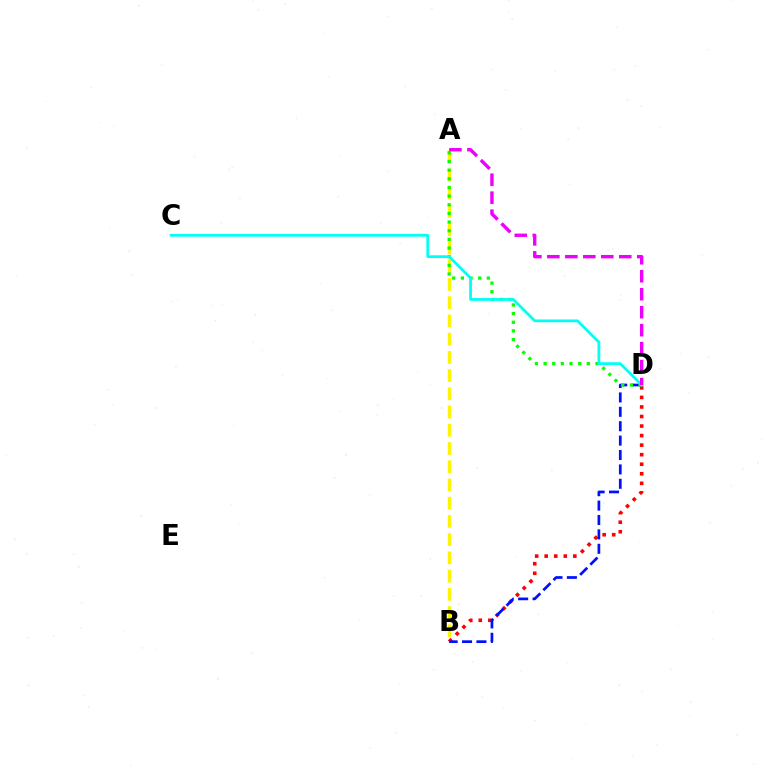{('B', 'D'): [{'color': '#ff0000', 'line_style': 'dotted', 'thickness': 2.59}, {'color': '#0010ff', 'line_style': 'dashed', 'thickness': 1.96}], ('A', 'B'): [{'color': '#fcf500', 'line_style': 'dashed', 'thickness': 2.48}], ('A', 'D'): [{'color': '#08ff00', 'line_style': 'dotted', 'thickness': 2.35}, {'color': '#ee00ff', 'line_style': 'dashed', 'thickness': 2.44}], ('C', 'D'): [{'color': '#00fff6', 'line_style': 'solid', 'thickness': 2.0}]}